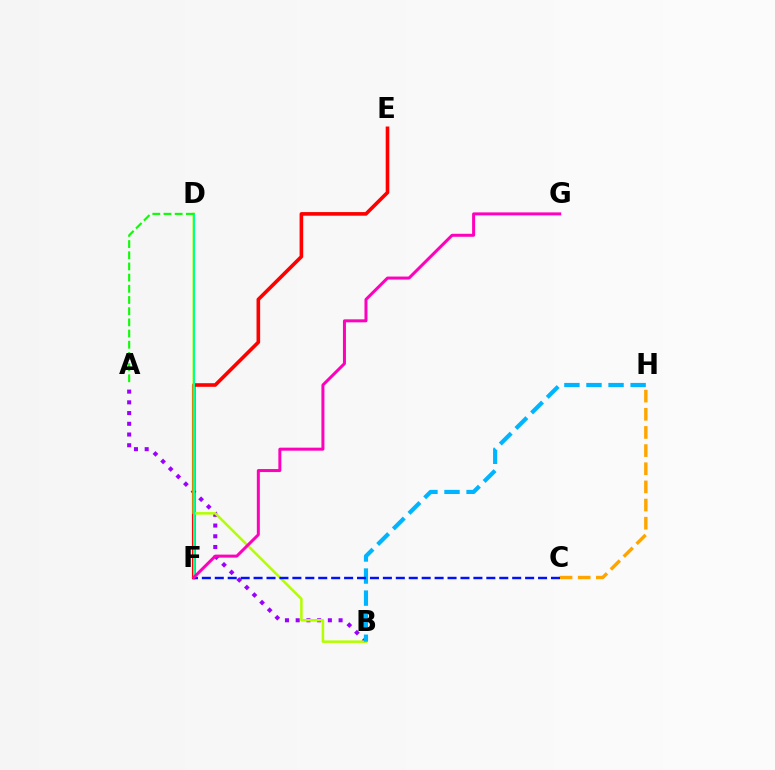{('A', 'B'): [{'color': '#9b00ff', 'line_style': 'dotted', 'thickness': 2.91}], ('C', 'H'): [{'color': '#ffa500', 'line_style': 'dashed', 'thickness': 2.47}], ('E', 'F'): [{'color': '#ff0000', 'line_style': 'solid', 'thickness': 2.61}], ('B', 'D'): [{'color': '#b3ff00', 'line_style': 'solid', 'thickness': 1.83}], ('B', 'H'): [{'color': '#00b5ff', 'line_style': 'dashed', 'thickness': 3.0}], ('D', 'F'): [{'color': '#00ff9d', 'line_style': 'solid', 'thickness': 1.5}], ('C', 'F'): [{'color': '#0010ff', 'line_style': 'dashed', 'thickness': 1.76}], ('A', 'D'): [{'color': '#08ff00', 'line_style': 'dashed', 'thickness': 1.52}], ('F', 'G'): [{'color': '#ff00bd', 'line_style': 'solid', 'thickness': 2.16}]}